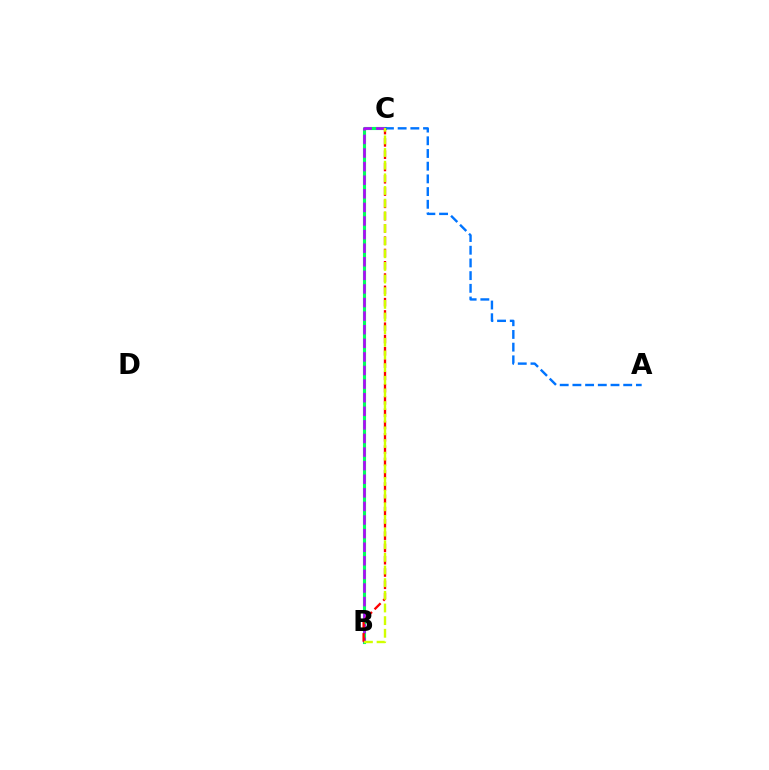{('B', 'C'): [{'color': '#00ff5c', 'line_style': 'solid', 'thickness': 2.25}, {'color': '#b900ff', 'line_style': 'dashed', 'thickness': 1.85}, {'color': '#ff0000', 'line_style': 'dashed', 'thickness': 1.67}, {'color': '#d1ff00', 'line_style': 'dashed', 'thickness': 1.72}], ('A', 'C'): [{'color': '#0074ff', 'line_style': 'dashed', 'thickness': 1.73}]}